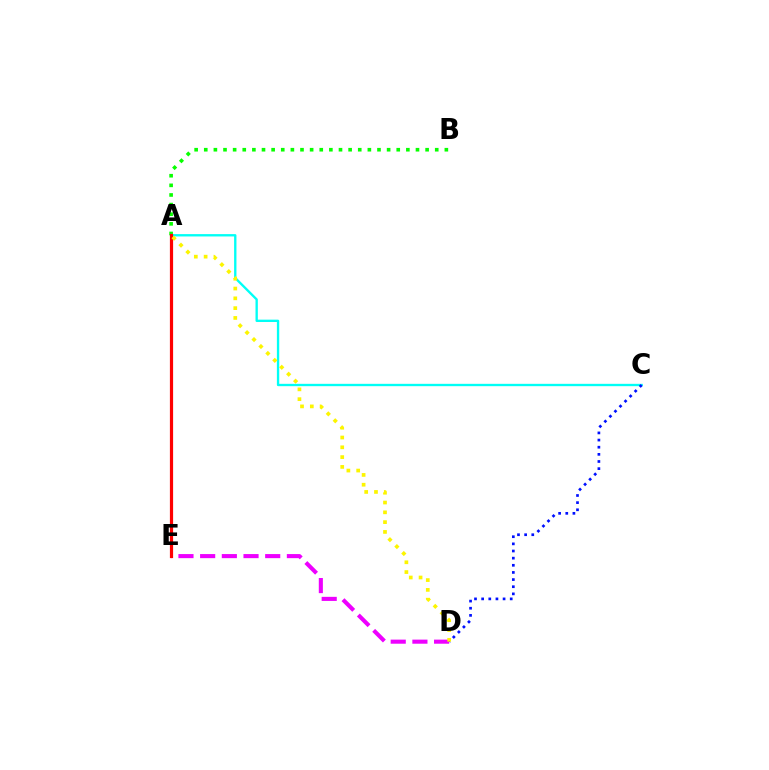{('A', 'C'): [{'color': '#00fff6', 'line_style': 'solid', 'thickness': 1.69}], ('A', 'B'): [{'color': '#08ff00', 'line_style': 'dotted', 'thickness': 2.61}], ('D', 'E'): [{'color': '#ee00ff', 'line_style': 'dashed', 'thickness': 2.95}], ('C', 'D'): [{'color': '#0010ff', 'line_style': 'dotted', 'thickness': 1.94}], ('A', 'E'): [{'color': '#ff0000', 'line_style': 'solid', 'thickness': 2.31}], ('A', 'D'): [{'color': '#fcf500', 'line_style': 'dotted', 'thickness': 2.66}]}